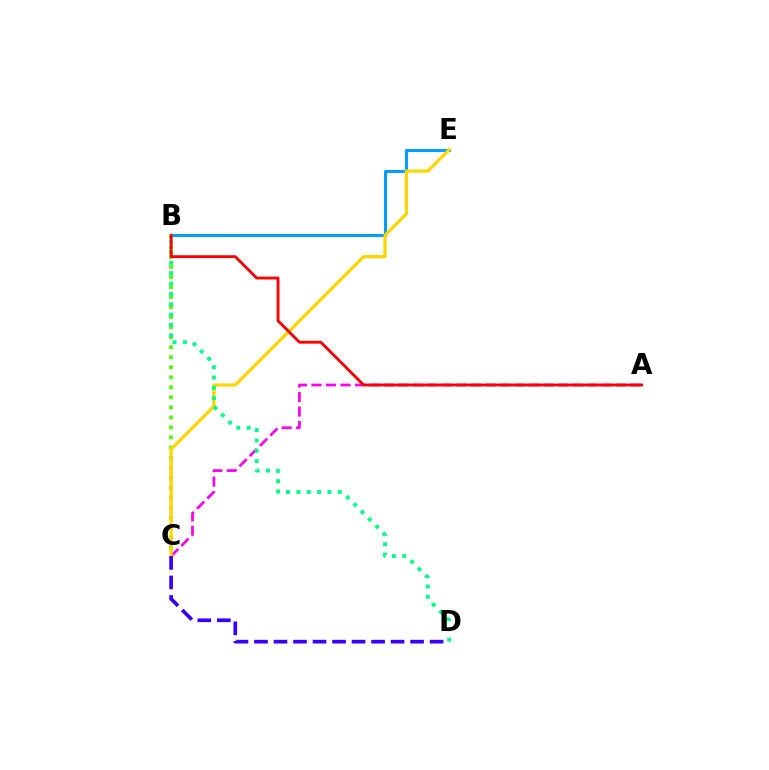{('A', 'C'): [{'color': '#ff00ed', 'line_style': 'dashed', 'thickness': 1.97}], ('B', 'C'): [{'color': '#4fff00', 'line_style': 'dotted', 'thickness': 2.72}], ('B', 'E'): [{'color': '#009eff', 'line_style': 'solid', 'thickness': 2.2}], ('C', 'E'): [{'color': '#ffd500', 'line_style': 'solid', 'thickness': 2.32}], ('B', 'D'): [{'color': '#00ff86', 'line_style': 'dotted', 'thickness': 2.81}], ('A', 'B'): [{'color': '#ff0000', 'line_style': 'solid', 'thickness': 2.05}], ('C', 'D'): [{'color': '#3700ff', 'line_style': 'dashed', 'thickness': 2.65}]}